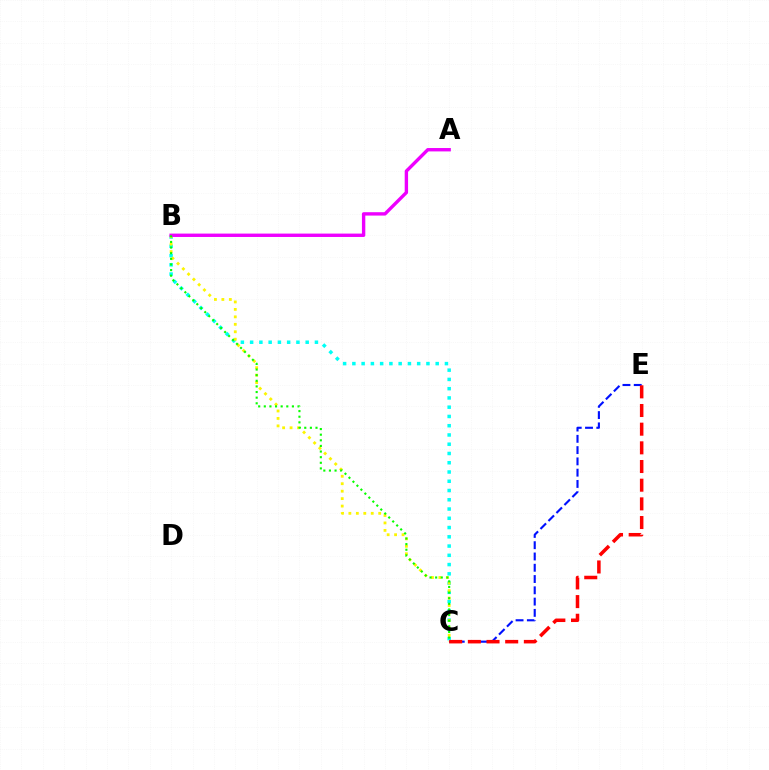{('B', 'C'): [{'color': '#00fff6', 'line_style': 'dotted', 'thickness': 2.52}, {'color': '#fcf500', 'line_style': 'dotted', 'thickness': 2.03}, {'color': '#08ff00', 'line_style': 'dotted', 'thickness': 1.53}], ('C', 'E'): [{'color': '#0010ff', 'line_style': 'dashed', 'thickness': 1.53}, {'color': '#ff0000', 'line_style': 'dashed', 'thickness': 2.54}], ('A', 'B'): [{'color': '#ee00ff', 'line_style': 'solid', 'thickness': 2.43}]}